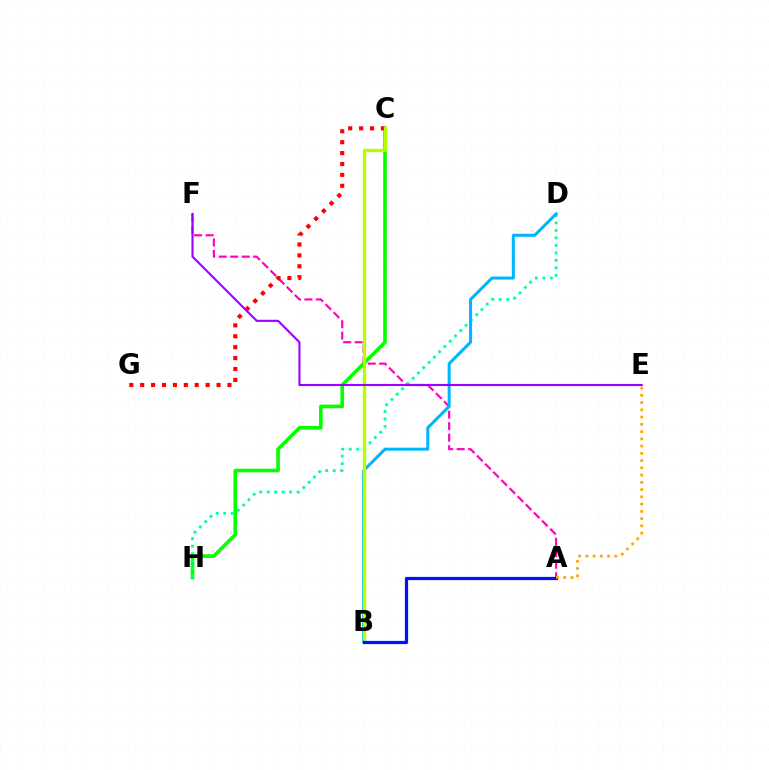{('C', 'H'): [{'color': '#08ff00', 'line_style': 'solid', 'thickness': 2.63}], ('D', 'H'): [{'color': '#00ff9d', 'line_style': 'dotted', 'thickness': 2.03}], ('A', 'F'): [{'color': '#ff00bd', 'line_style': 'dashed', 'thickness': 1.56}], ('B', 'D'): [{'color': '#00b5ff', 'line_style': 'solid', 'thickness': 2.18}], ('C', 'G'): [{'color': '#ff0000', 'line_style': 'dotted', 'thickness': 2.96}], ('B', 'C'): [{'color': '#b3ff00', 'line_style': 'solid', 'thickness': 2.41}], ('A', 'B'): [{'color': '#0010ff', 'line_style': 'solid', 'thickness': 2.32}], ('A', 'E'): [{'color': '#ffa500', 'line_style': 'dotted', 'thickness': 1.97}], ('E', 'F'): [{'color': '#9b00ff', 'line_style': 'solid', 'thickness': 1.51}]}